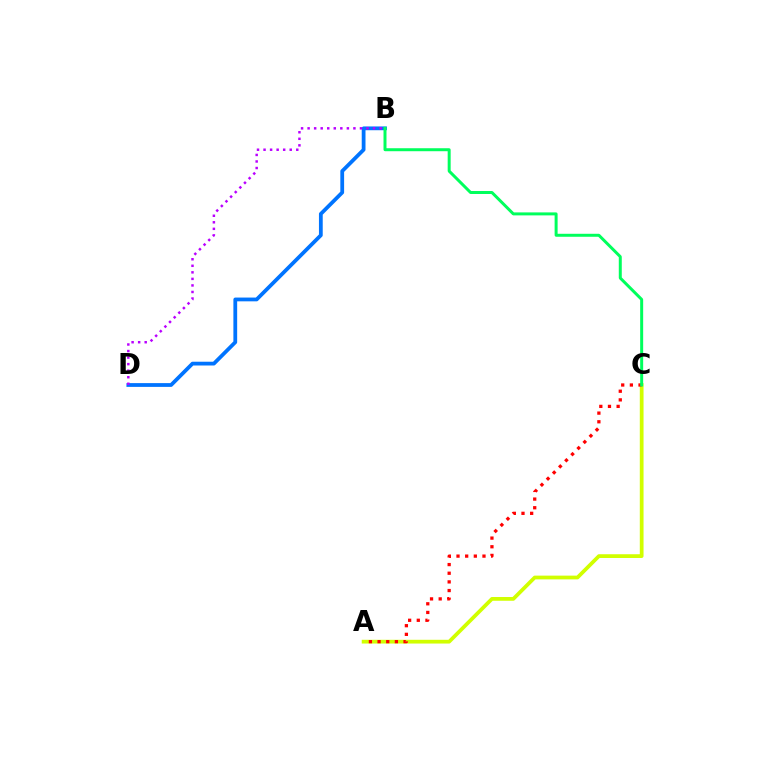{('B', 'D'): [{'color': '#0074ff', 'line_style': 'solid', 'thickness': 2.72}, {'color': '#b900ff', 'line_style': 'dotted', 'thickness': 1.78}], ('A', 'C'): [{'color': '#d1ff00', 'line_style': 'solid', 'thickness': 2.7}, {'color': '#ff0000', 'line_style': 'dotted', 'thickness': 2.35}], ('B', 'C'): [{'color': '#00ff5c', 'line_style': 'solid', 'thickness': 2.15}]}